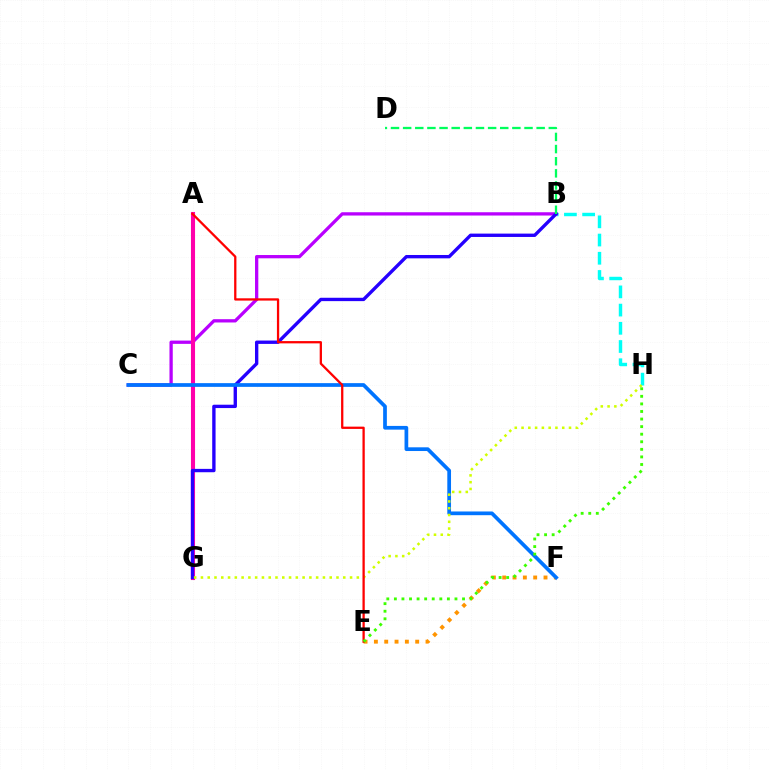{('E', 'F'): [{'color': '#ff9400', 'line_style': 'dotted', 'thickness': 2.81}], ('B', 'H'): [{'color': '#00fff6', 'line_style': 'dashed', 'thickness': 2.47}], ('B', 'C'): [{'color': '#b900ff', 'line_style': 'solid', 'thickness': 2.37}], ('A', 'G'): [{'color': '#ff00ac', 'line_style': 'solid', 'thickness': 2.94}], ('B', 'G'): [{'color': '#2500ff', 'line_style': 'solid', 'thickness': 2.42}], ('C', 'F'): [{'color': '#0074ff', 'line_style': 'solid', 'thickness': 2.68}], ('G', 'H'): [{'color': '#d1ff00', 'line_style': 'dotted', 'thickness': 1.84}], ('B', 'D'): [{'color': '#00ff5c', 'line_style': 'dashed', 'thickness': 1.65}], ('A', 'E'): [{'color': '#ff0000', 'line_style': 'solid', 'thickness': 1.64}], ('E', 'H'): [{'color': '#3dff00', 'line_style': 'dotted', 'thickness': 2.06}]}